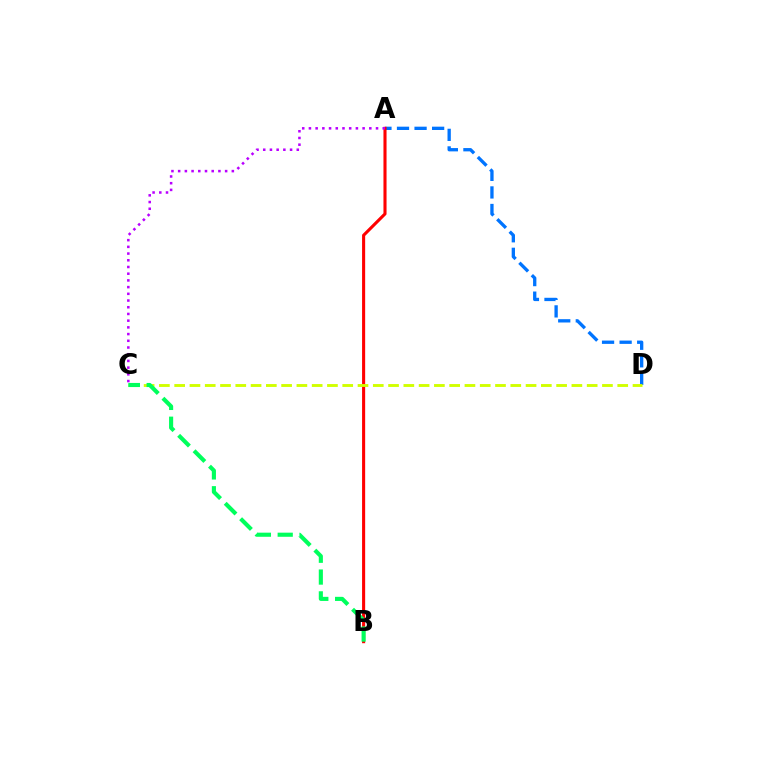{('A', 'D'): [{'color': '#0074ff', 'line_style': 'dashed', 'thickness': 2.39}], ('A', 'B'): [{'color': '#ff0000', 'line_style': 'solid', 'thickness': 2.22}], ('C', 'D'): [{'color': '#d1ff00', 'line_style': 'dashed', 'thickness': 2.08}], ('B', 'C'): [{'color': '#00ff5c', 'line_style': 'dashed', 'thickness': 2.96}], ('A', 'C'): [{'color': '#b900ff', 'line_style': 'dotted', 'thickness': 1.82}]}